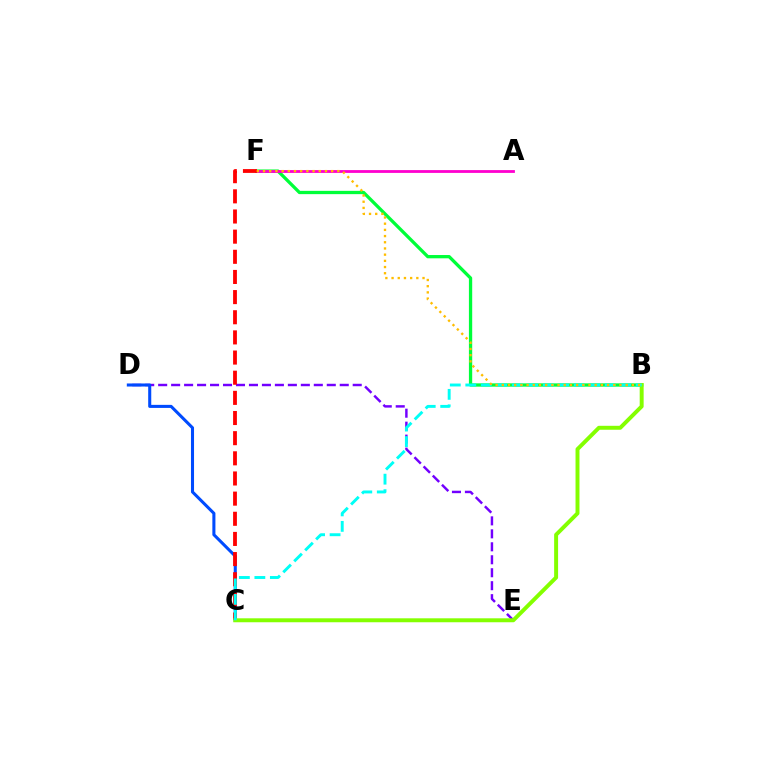{('B', 'F'): [{'color': '#00ff39', 'line_style': 'solid', 'thickness': 2.37}, {'color': '#ffbd00', 'line_style': 'dotted', 'thickness': 1.68}], ('A', 'F'): [{'color': '#ff00cf', 'line_style': 'solid', 'thickness': 2.02}], ('D', 'E'): [{'color': '#7200ff', 'line_style': 'dashed', 'thickness': 1.76}], ('C', 'D'): [{'color': '#004bff', 'line_style': 'solid', 'thickness': 2.2}], ('C', 'F'): [{'color': '#ff0000', 'line_style': 'dashed', 'thickness': 2.74}], ('B', 'C'): [{'color': '#84ff00', 'line_style': 'solid', 'thickness': 2.84}, {'color': '#00fff6', 'line_style': 'dashed', 'thickness': 2.1}]}